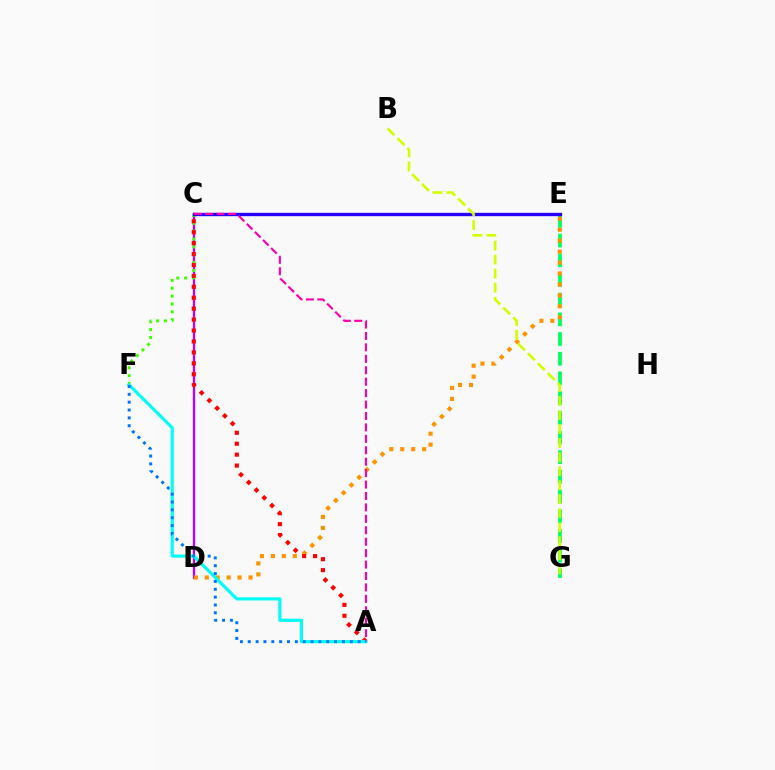{('C', 'D'): [{'color': '#b900ff', 'line_style': 'solid', 'thickness': 1.68}], ('E', 'G'): [{'color': '#00ff5c', 'line_style': 'dashed', 'thickness': 2.67}], ('C', 'F'): [{'color': '#3dff00', 'line_style': 'dotted', 'thickness': 2.14}], ('D', 'E'): [{'color': '#ff9400', 'line_style': 'dotted', 'thickness': 2.97}], ('C', 'E'): [{'color': '#2500ff', 'line_style': 'solid', 'thickness': 2.41}], ('A', 'C'): [{'color': '#ff0000', 'line_style': 'dotted', 'thickness': 2.97}, {'color': '#ff00ac', 'line_style': 'dashed', 'thickness': 1.55}], ('A', 'F'): [{'color': '#00fff6', 'line_style': 'solid', 'thickness': 2.28}, {'color': '#0074ff', 'line_style': 'dotted', 'thickness': 2.13}], ('B', 'G'): [{'color': '#d1ff00', 'line_style': 'dashed', 'thickness': 1.91}]}